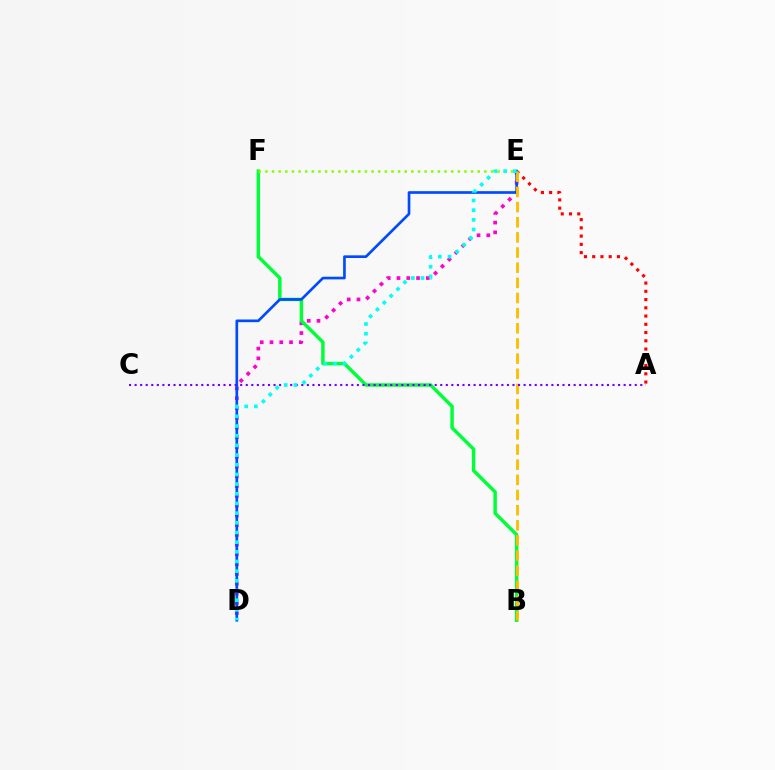{('D', 'E'): [{'color': '#ff00cf', 'line_style': 'dotted', 'thickness': 2.65}, {'color': '#004bff', 'line_style': 'solid', 'thickness': 1.92}, {'color': '#00fff6', 'line_style': 'dotted', 'thickness': 2.63}], ('B', 'F'): [{'color': '#00ff39', 'line_style': 'solid', 'thickness': 2.49}], ('A', 'E'): [{'color': '#ff0000', 'line_style': 'dotted', 'thickness': 2.24}], ('B', 'E'): [{'color': '#ffbd00', 'line_style': 'dashed', 'thickness': 2.06}], ('A', 'C'): [{'color': '#7200ff', 'line_style': 'dotted', 'thickness': 1.51}], ('E', 'F'): [{'color': '#84ff00', 'line_style': 'dotted', 'thickness': 1.8}]}